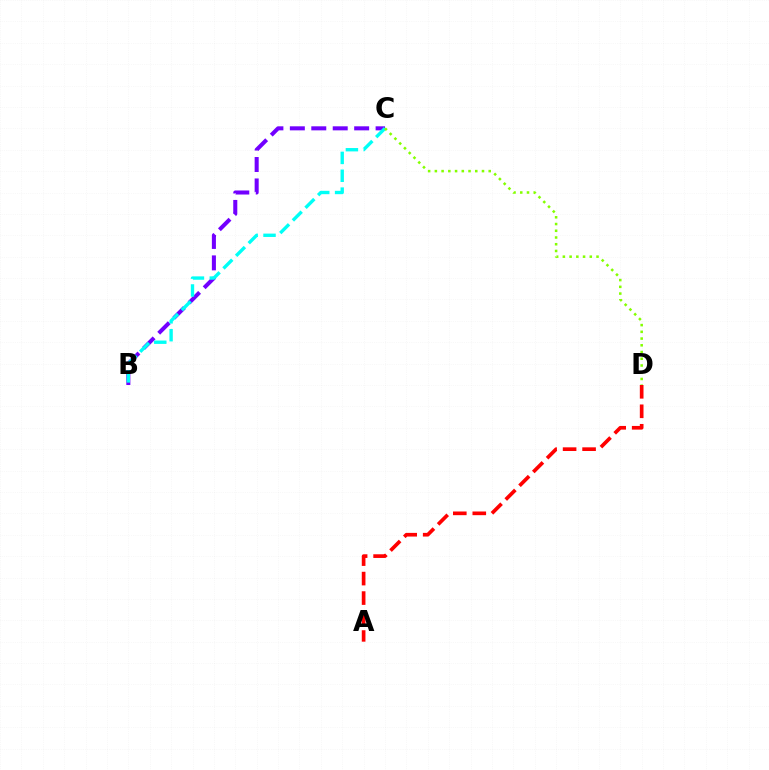{('B', 'C'): [{'color': '#7200ff', 'line_style': 'dashed', 'thickness': 2.91}, {'color': '#00fff6', 'line_style': 'dashed', 'thickness': 2.43}], ('C', 'D'): [{'color': '#84ff00', 'line_style': 'dotted', 'thickness': 1.83}], ('A', 'D'): [{'color': '#ff0000', 'line_style': 'dashed', 'thickness': 2.65}]}